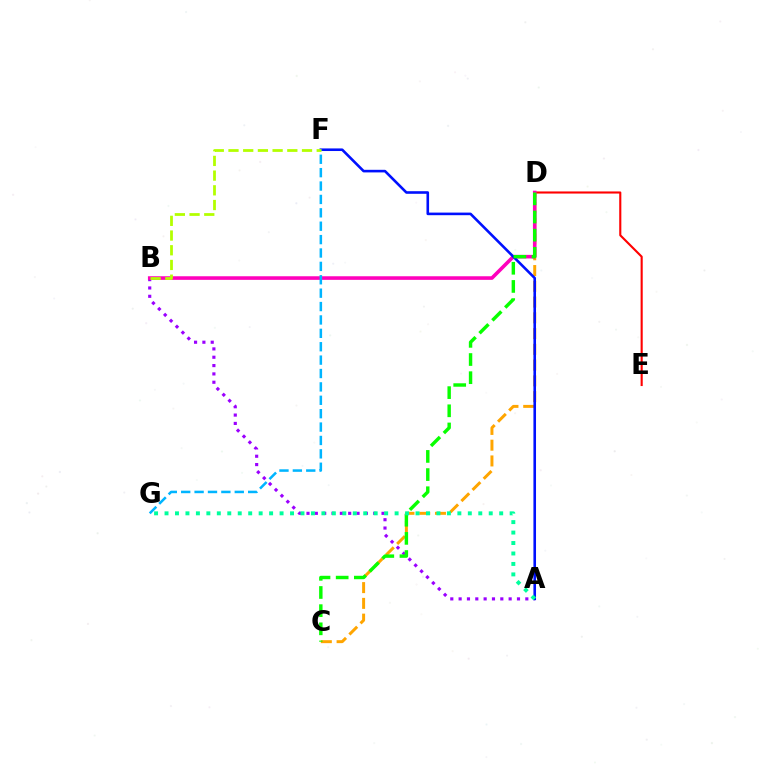{('A', 'B'): [{'color': '#9b00ff', 'line_style': 'dotted', 'thickness': 2.27}], ('C', 'D'): [{'color': '#ffa500', 'line_style': 'dashed', 'thickness': 2.14}, {'color': '#08ff00', 'line_style': 'dashed', 'thickness': 2.47}], ('D', 'E'): [{'color': '#ff0000', 'line_style': 'solid', 'thickness': 1.52}], ('B', 'D'): [{'color': '#ff00bd', 'line_style': 'solid', 'thickness': 2.59}], ('A', 'F'): [{'color': '#0010ff', 'line_style': 'solid', 'thickness': 1.87}], ('F', 'G'): [{'color': '#00b5ff', 'line_style': 'dashed', 'thickness': 1.82}], ('B', 'F'): [{'color': '#b3ff00', 'line_style': 'dashed', 'thickness': 2.0}], ('A', 'G'): [{'color': '#00ff9d', 'line_style': 'dotted', 'thickness': 2.84}]}